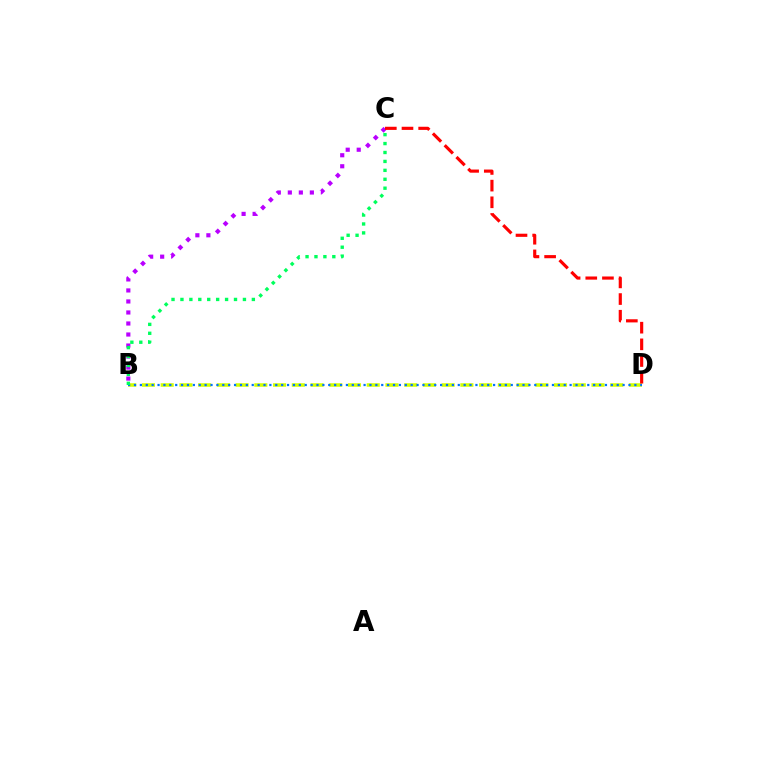{('B', 'C'): [{'color': '#b900ff', 'line_style': 'dotted', 'thickness': 2.99}, {'color': '#00ff5c', 'line_style': 'dotted', 'thickness': 2.43}], ('B', 'D'): [{'color': '#d1ff00', 'line_style': 'dashed', 'thickness': 2.54}, {'color': '#0074ff', 'line_style': 'dotted', 'thickness': 1.6}], ('C', 'D'): [{'color': '#ff0000', 'line_style': 'dashed', 'thickness': 2.26}]}